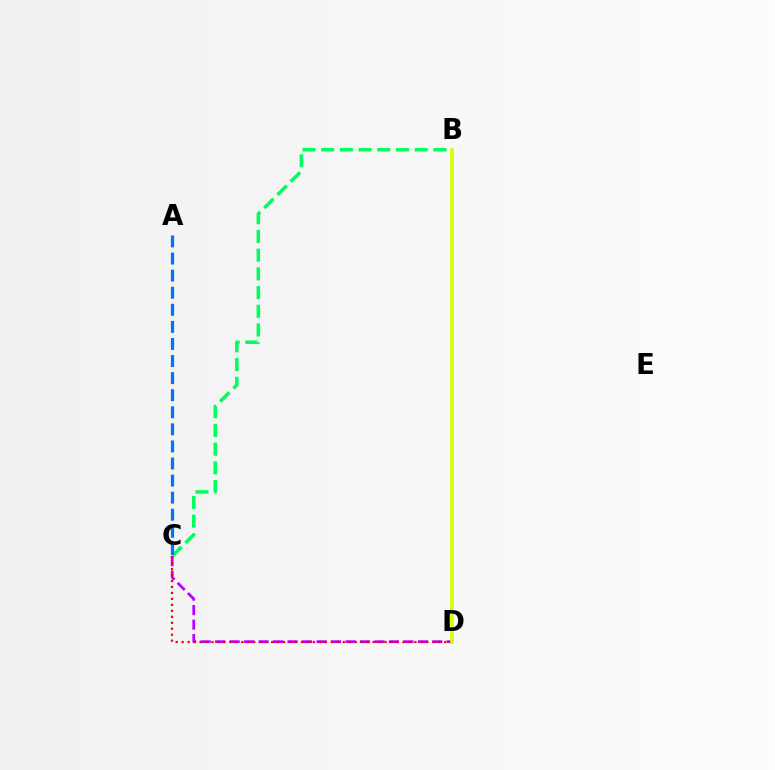{('B', 'C'): [{'color': '#00ff5c', 'line_style': 'dashed', 'thickness': 2.54}], ('C', 'D'): [{'color': '#b900ff', 'line_style': 'dashed', 'thickness': 1.97}, {'color': '#ff0000', 'line_style': 'dotted', 'thickness': 1.62}], ('B', 'D'): [{'color': '#d1ff00', 'line_style': 'solid', 'thickness': 2.62}], ('A', 'C'): [{'color': '#0074ff', 'line_style': 'dashed', 'thickness': 2.32}]}